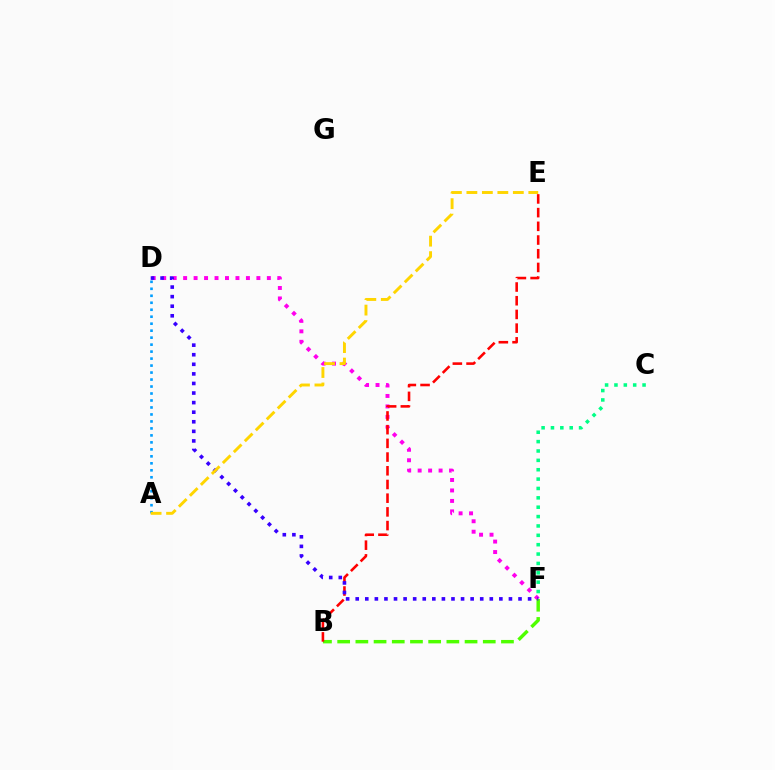{('D', 'F'): [{'color': '#ff00ed', 'line_style': 'dotted', 'thickness': 2.84}, {'color': '#3700ff', 'line_style': 'dotted', 'thickness': 2.6}], ('C', 'F'): [{'color': '#00ff86', 'line_style': 'dotted', 'thickness': 2.55}], ('A', 'D'): [{'color': '#009eff', 'line_style': 'dotted', 'thickness': 1.9}], ('B', 'F'): [{'color': '#4fff00', 'line_style': 'dashed', 'thickness': 2.47}], ('B', 'E'): [{'color': '#ff0000', 'line_style': 'dashed', 'thickness': 1.86}], ('A', 'E'): [{'color': '#ffd500', 'line_style': 'dashed', 'thickness': 2.1}]}